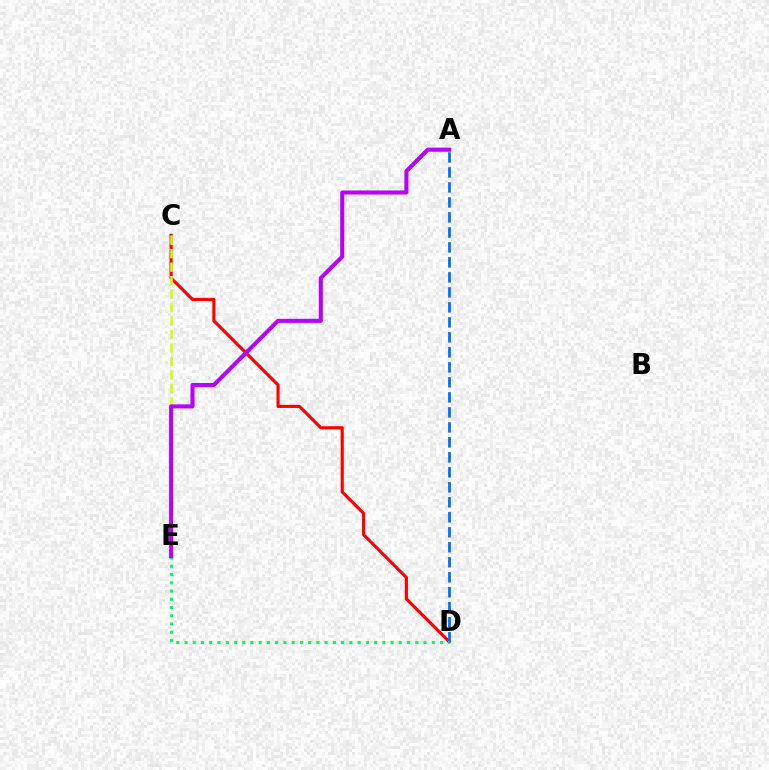{('C', 'D'): [{'color': '#ff0000', 'line_style': 'solid', 'thickness': 2.25}], ('A', 'D'): [{'color': '#0074ff', 'line_style': 'dashed', 'thickness': 2.04}], ('D', 'E'): [{'color': '#00ff5c', 'line_style': 'dotted', 'thickness': 2.24}], ('C', 'E'): [{'color': '#d1ff00', 'line_style': 'dashed', 'thickness': 1.83}], ('A', 'E'): [{'color': '#b900ff', 'line_style': 'solid', 'thickness': 2.94}]}